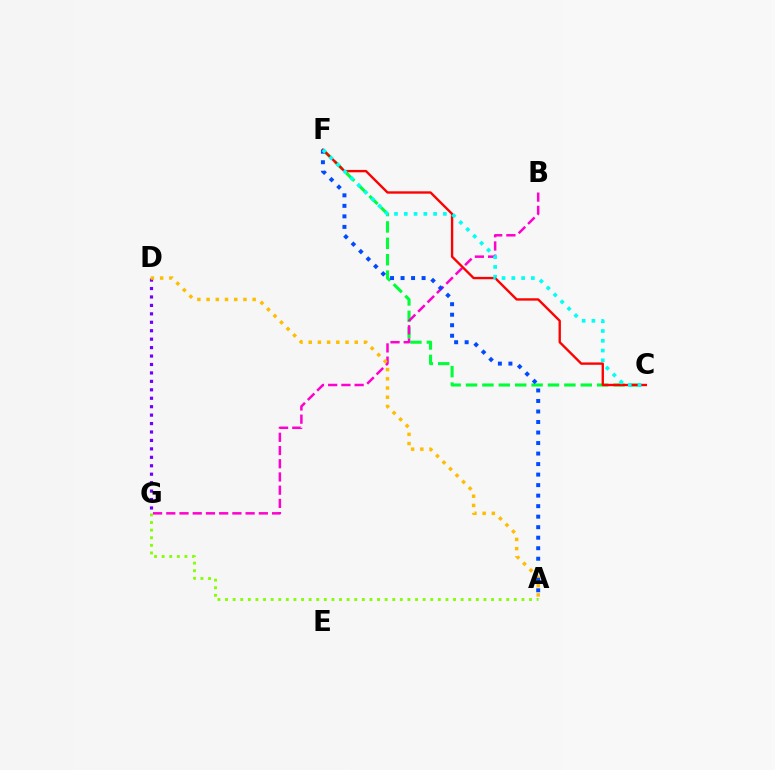{('C', 'F'): [{'color': '#00ff39', 'line_style': 'dashed', 'thickness': 2.23}, {'color': '#ff0000', 'line_style': 'solid', 'thickness': 1.7}, {'color': '#00fff6', 'line_style': 'dotted', 'thickness': 2.65}], ('B', 'G'): [{'color': '#ff00cf', 'line_style': 'dashed', 'thickness': 1.8}], ('A', 'G'): [{'color': '#84ff00', 'line_style': 'dotted', 'thickness': 2.06}], ('D', 'G'): [{'color': '#7200ff', 'line_style': 'dotted', 'thickness': 2.29}], ('A', 'D'): [{'color': '#ffbd00', 'line_style': 'dotted', 'thickness': 2.5}], ('A', 'F'): [{'color': '#004bff', 'line_style': 'dotted', 'thickness': 2.86}]}